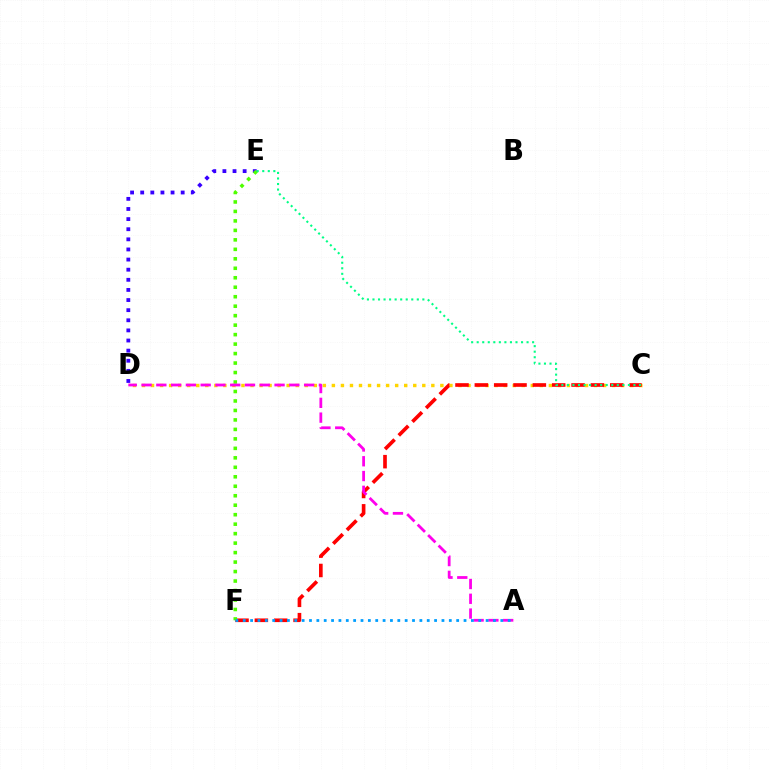{('D', 'E'): [{'color': '#3700ff', 'line_style': 'dotted', 'thickness': 2.75}], ('C', 'D'): [{'color': '#ffd500', 'line_style': 'dotted', 'thickness': 2.46}], ('C', 'F'): [{'color': '#ff0000', 'line_style': 'dashed', 'thickness': 2.63}], ('E', 'F'): [{'color': '#4fff00', 'line_style': 'dotted', 'thickness': 2.57}], ('C', 'E'): [{'color': '#00ff86', 'line_style': 'dotted', 'thickness': 1.51}], ('A', 'D'): [{'color': '#ff00ed', 'line_style': 'dashed', 'thickness': 2.01}], ('A', 'F'): [{'color': '#009eff', 'line_style': 'dotted', 'thickness': 2.0}]}